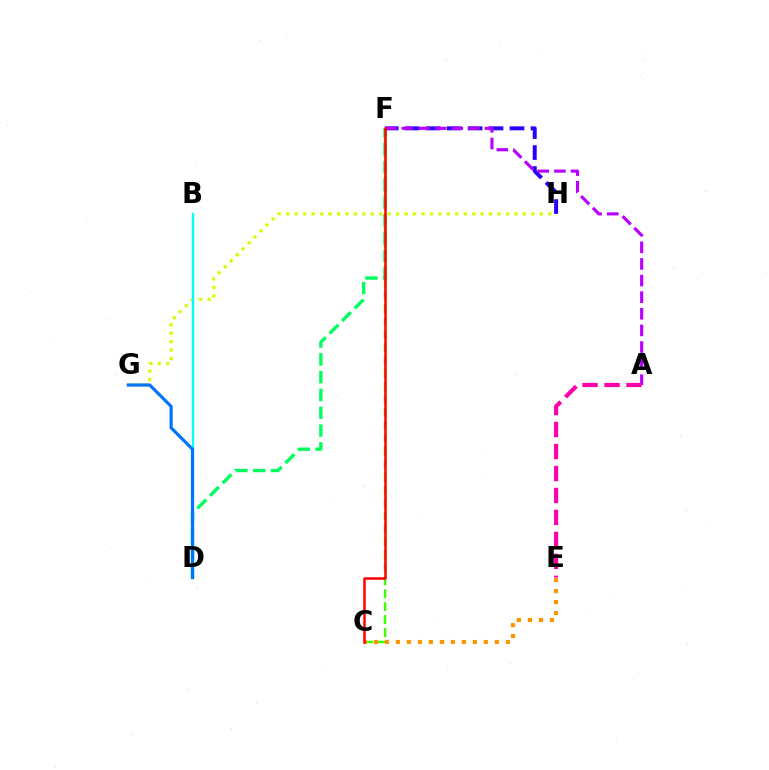{('G', 'H'): [{'color': '#d1ff00', 'line_style': 'dotted', 'thickness': 2.3}], ('C', 'F'): [{'color': '#3dff00', 'line_style': 'dashed', 'thickness': 1.76}, {'color': '#ff0000', 'line_style': 'solid', 'thickness': 1.8}], ('C', 'E'): [{'color': '#ff9400', 'line_style': 'dotted', 'thickness': 2.99}], ('B', 'D'): [{'color': '#00fff6', 'line_style': 'solid', 'thickness': 1.68}], ('D', 'F'): [{'color': '#00ff5c', 'line_style': 'dashed', 'thickness': 2.42}], ('F', 'H'): [{'color': '#2500ff', 'line_style': 'dashed', 'thickness': 2.85}], ('A', 'F'): [{'color': '#b900ff', 'line_style': 'dashed', 'thickness': 2.26}], ('D', 'G'): [{'color': '#0074ff', 'line_style': 'solid', 'thickness': 2.3}], ('A', 'E'): [{'color': '#ff00ac', 'line_style': 'dashed', 'thickness': 2.99}]}